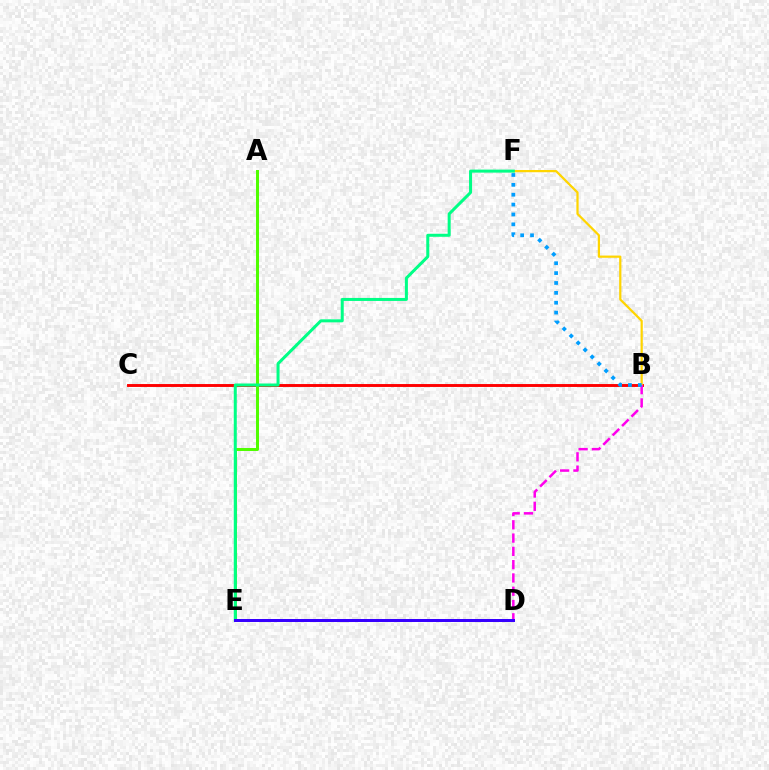{('B', 'C'): [{'color': '#ff0000', 'line_style': 'solid', 'thickness': 2.09}], ('B', 'F'): [{'color': '#ffd500', 'line_style': 'solid', 'thickness': 1.6}, {'color': '#009eff', 'line_style': 'dotted', 'thickness': 2.68}], ('A', 'E'): [{'color': '#4fff00', 'line_style': 'solid', 'thickness': 2.14}], ('E', 'F'): [{'color': '#00ff86', 'line_style': 'solid', 'thickness': 2.17}], ('B', 'D'): [{'color': '#ff00ed', 'line_style': 'dashed', 'thickness': 1.81}], ('D', 'E'): [{'color': '#3700ff', 'line_style': 'solid', 'thickness': 2.16}]}